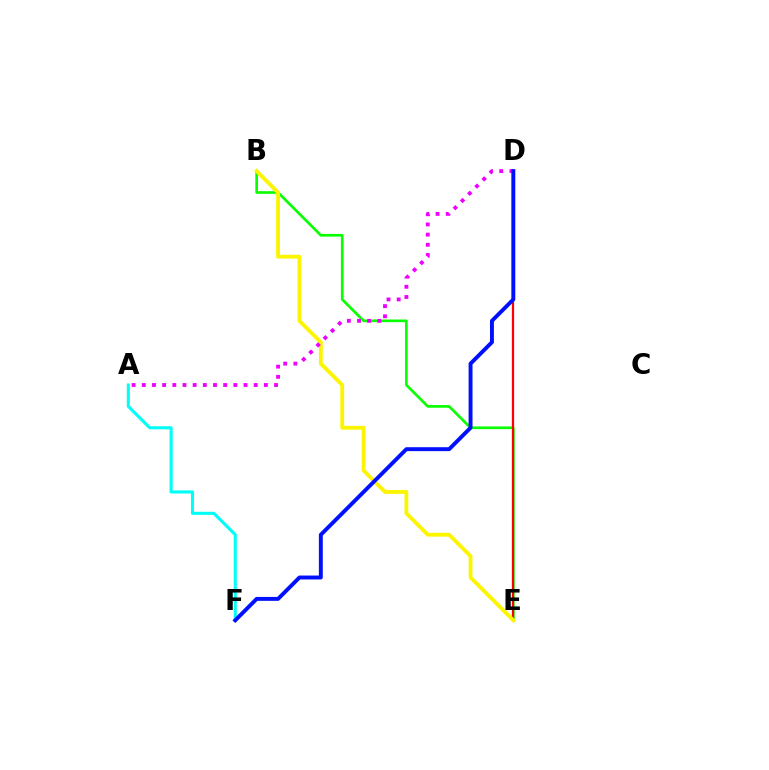{('B', 'E'): [{'color': '#08ff00', 'line_style': 'solid', 'thickness': 1.92}, {'color': '#fcf500', 'line_style': 'solid', 'thickness': 2.75}], ('A', 'F'): [{'color': '#00fff6', 'line_style': 'solid', 'thickness': 2.23}], ('D', 'E'): [{'color': '#ff0000', 'line_style': 'solid', 'thickness': 1.61}], ('A', 'D'): [{'color': '#ee00ff', 'line_style': 'dotted', 'thickness': 2.76}], ('D', 'F'): [{'color': '#0010ff', 'line_style': 'solid', 'thickness': 2.82}]}